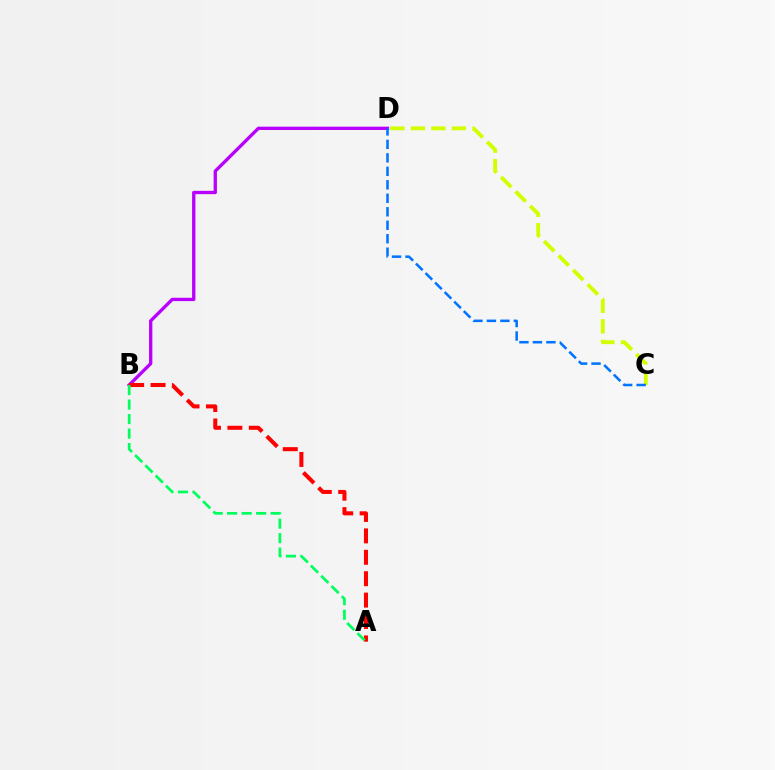{('B', 'D'): [{'color': '#b900ff', 'line_style': 'solid', 'thickness': 2.39}], ('A', 'B'): [{'color': '#ff0000', 'line_style': 'dashed', 'thickness': 2.91}, {'color': '#00ff5c', 'line_style': 'dashed', 'thickness': 1.97}], ('C', 'D'): [{'color': '#d1ff00', 'line_style': 'dashed', 'thickness': 2.78}, {'color': '#0074ff', 'line_style': 'dashed', 'thickness': 1.83}]}